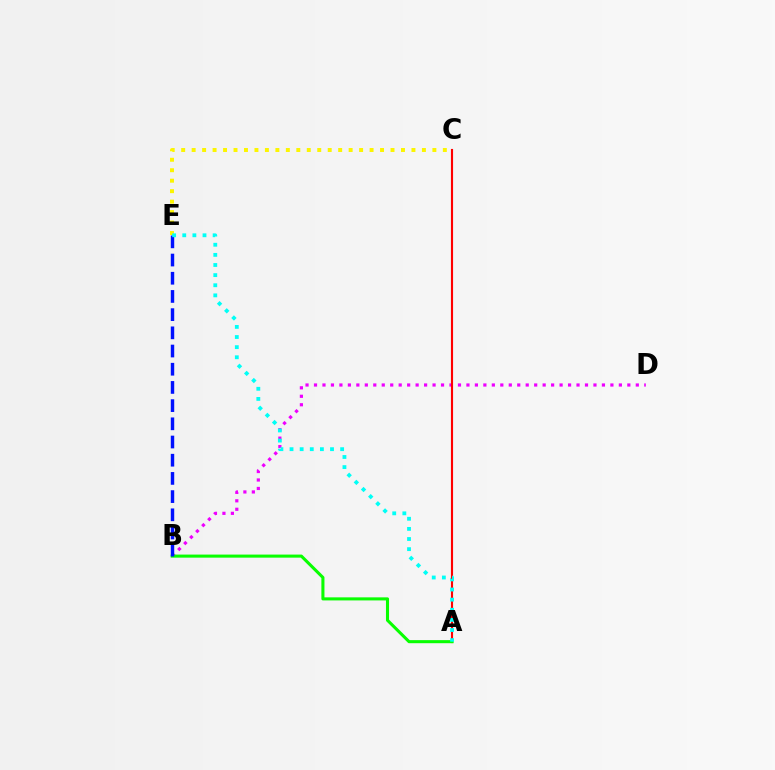{('B', 'D'): [{'color': '#ee00ff', 'line_style': 'dotted', 'thickness': 2.3}], ('A', 'C'): [{'color': '#ff0000', 'line_style': 'solid', 'thickness': 1.53}], ('C', 'E'): [{'color': '#fcf500', 'line_style': 'dotted', 'thickness': 2.84}], ('A', 'B'): [{'color': '#08ff00', 'line_style': 'solid', 'thickness': 2.21}], ('B', 'E'): [{'color': '#0010ff', 'line_style': 'dashed', 'thickness': 2.47}], ('A', 'E'): [{'color': '#00fff6', 'line_style': 'dotted', 'thickness': 2.75}]}